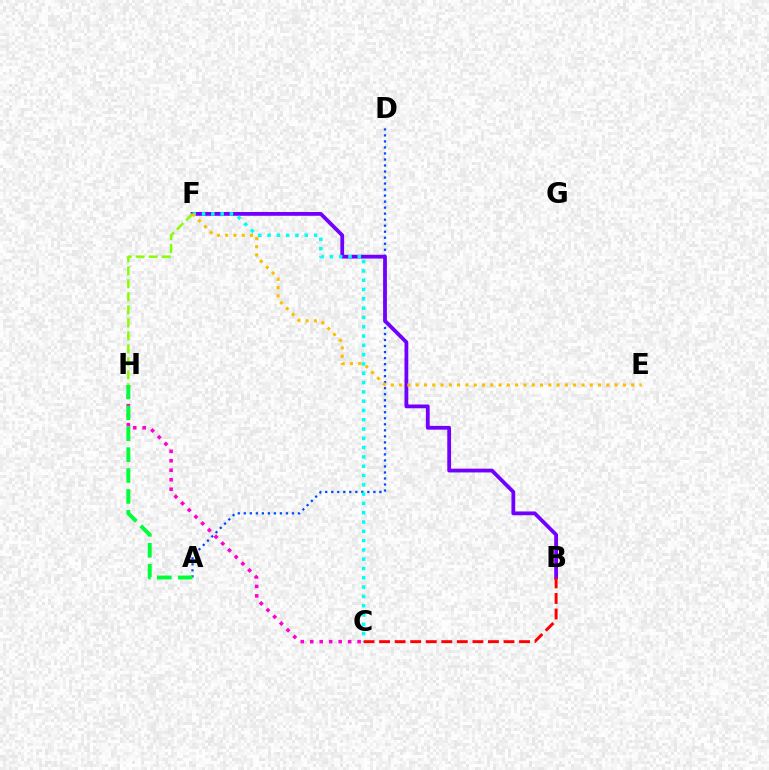{('C', 'H'): [{'color': '#ff00cf', 'line_style': 'dotted', 'thickness': 2.57}], ('A', 'D'): [{'color': '#004bff', 'line_style': 'dotted', 'thickness': 1.64}], ('B', 'F'): [{'color': '#7200ff', 'line_style': 'solid', 'thickness': 2.73}], ('F', 'H'): [{'color': '#84ff00', 'line_style': 'dashed', 'thickness': 1.77}], ('C', 'F'): [{'color': '#00fff6', 'line_style': 'dotted', 'thickness': 2.53}], ('E', 'F'): [{'color': '#ffbd00', 'line_style': 'dotted', 'thickness': 2.25}], ('B', 'C'): [{'color': '#ff0000', 'line_style': 'dashed', 'thickness': 2.11}], ('A', 'H'): [{'color': '#00ff39', 'line_style': 'dashed', 'thickness': 2.84}]}